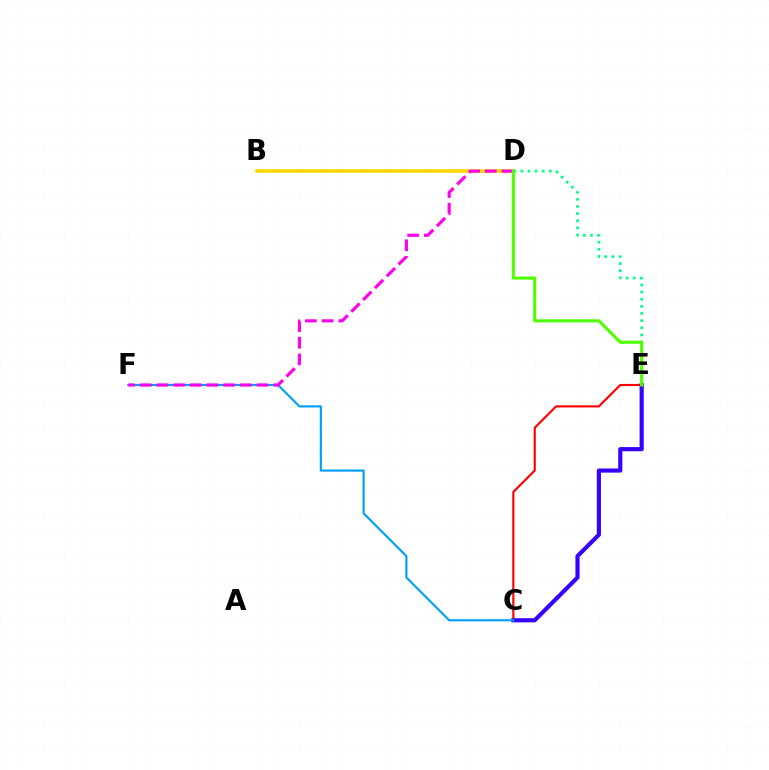{('C', 'E'): [{'color': '#ff0000', 'line_style': 'solid', 'thickness': 1.55}, {'color': '#3700ff', 'line_style': 'solid', 'thickness': 2.99}], ('B', 'D'): [{'color': '#ffd500', 'line_style': 'solid', 'thickness': 2.54}], ('D', 'E'): [{'color': '#00ff86', 'line_style': 'dotted', 'thickness': 1.94}, {'color': '#4fff00', 'line_style': 'solid', 'thickness': 2.22}], ('C', 'F'): [{'color': '#009eff', 'line_style': 'solid', 'thickness': 1.54}], ('D', 'F'): [{'color': '#ff00ed', 'line_style': 'dashed', 'thickness': 2.27}]}